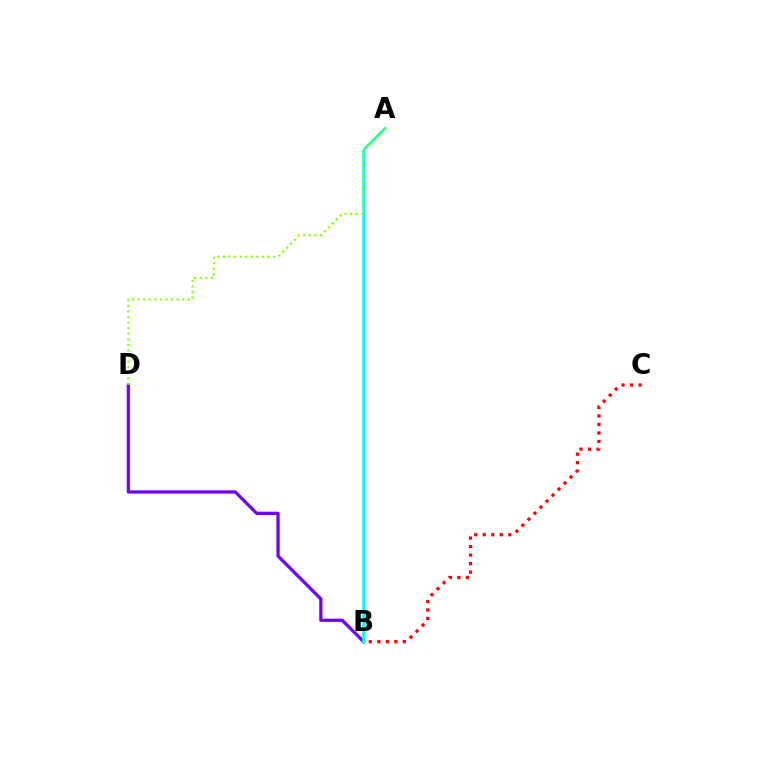{('B', 'D'): [{'color': '#7200ff', 'line_style': 'solid', 'thickness': 2.33}], ('A', 'B'): [{'color': '#00fff6', 'line_style': 'solid', 'thickness': 1.99}], ('B', 'C'): [{'color': '#ff0000', 'line_style': 'dotted', 'thickness': 2.31}], ('A', 'D'): [{'color': '#84ff00', 'line_style': 'dotted', 'thickness': 1.51}]}